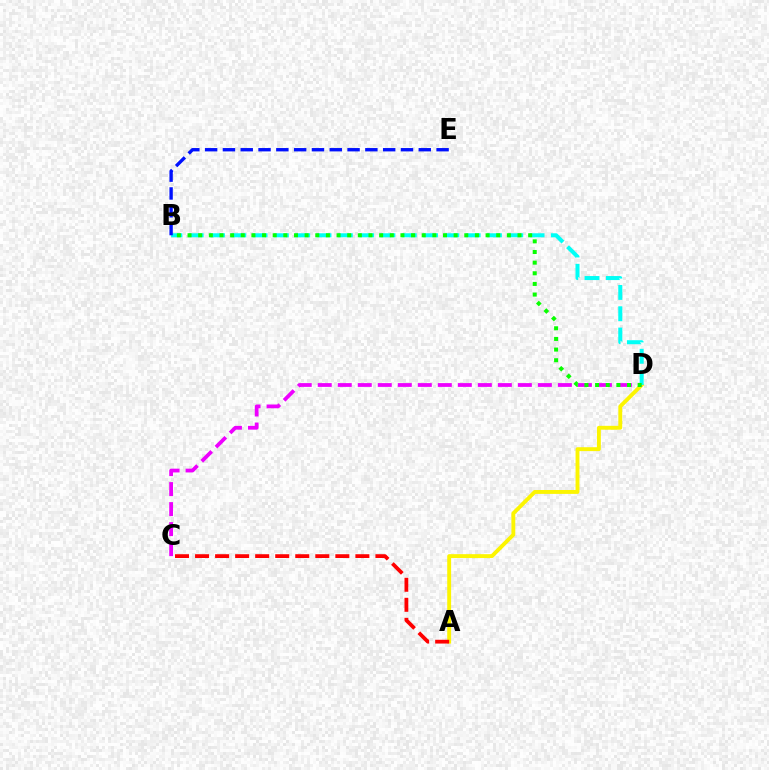{('A', 'D'): [{'color': '#fcf500', 'line_style': 'solid', 'thickness': 2.8}], ('C', 'D'): [{'color': '#ee00ff', 'line_style': 'dashed', 'thickness': 2.72}], ('B', 'D'): [{'color': '#00fff6', 'line_style': 'dashed', 'thickness': 2.89}, {'color': '#08ff00', 'line_style': 'dotted', 'thickness': 2.89}], ('B', 'E'): [{'color': '#0010ff', 'line_style': 'dashed', 'thickness': 2.42}], ('A', 'C'): [{'color': '#ff0000', 'line_style': 'dashed', 'thickness': 2.72}]}